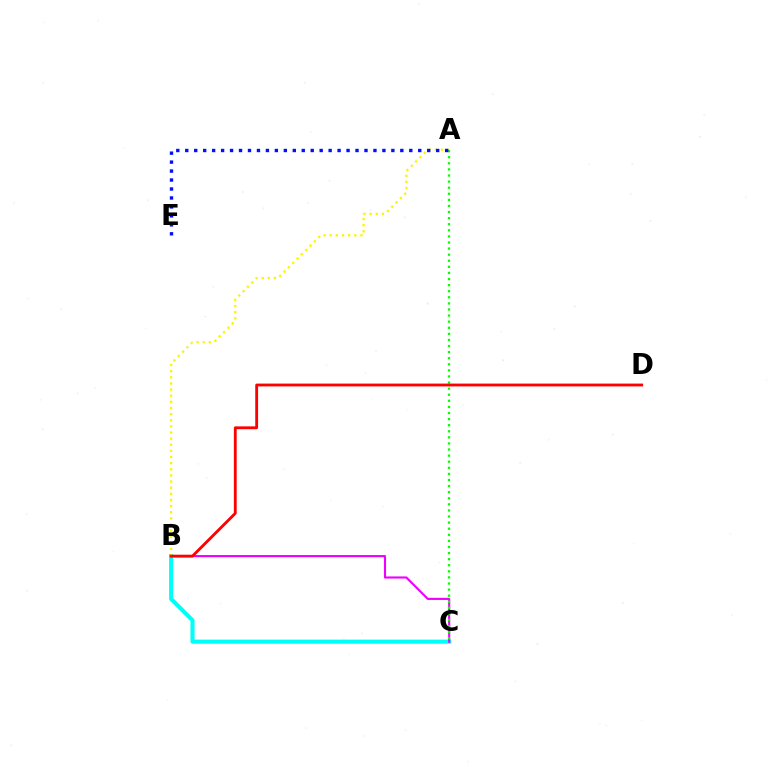{('B', 'C'): [{'color': '#00fff6', 'line_style': 'solid', 'thickness': 2.93}, {'color': '#ee00ff', 'line_style': 'solid', 'thickness': 1.53}], ('A', 'B'): [{'color': '#fcf500', 'line_style': 'dotted', 'thickness': 1.67}], ('A', 'C'): [{'color': '#08ff00', 'line_style': 'dotted', 'thickness': 1.65}], ('B', 'D'): [{'color': '#ff0000', 'line_style': 'solid', 'thickness': 2.04}], ('A', 'E'): [{'color': '#0010ff', 'line_style': 'dotted', 'thickness': 2.43}]}